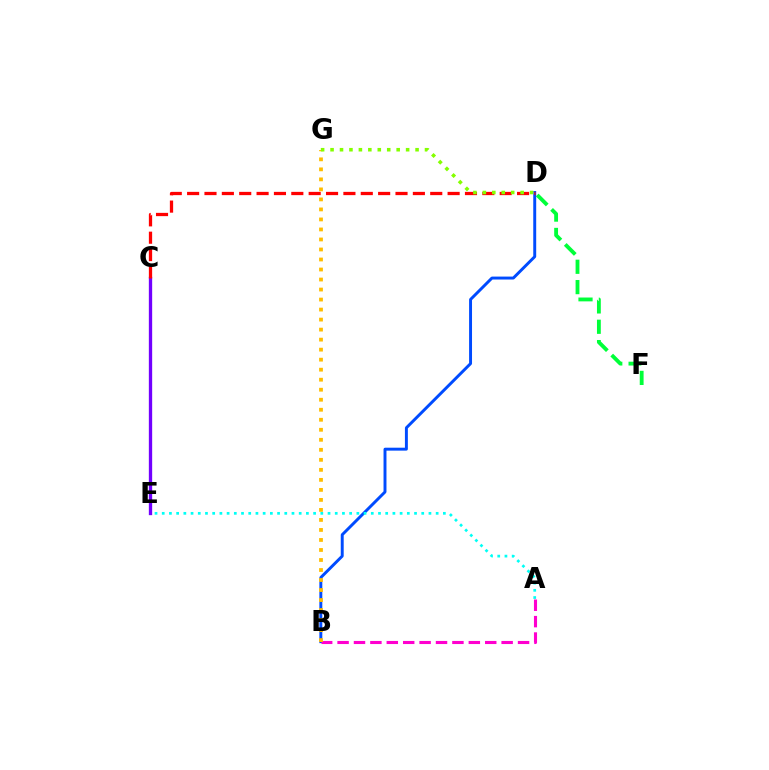{('B', 'D'): [{'color': '#004bff', 'line_style': 'solid', 'thickness': 2.11}], ('A', 'B'): [{'color': '#ff00cf', 'line_style': 'dashed', 'thickness': 2.23}], ('A', 'E'): [{'color': '#00fff6', 'line_style': 'dotted', 'thickness': 1.96}], ('D', 'F'): [{'color': '#00ff39', 'line_style': 'dashed', 'thickness': 2.76}], ('C', 'E'): [{'color': '#7200ff', 'line_style': 'solid', 'thickness': 2.39}], ('B', 'G'): [{'color': '#ffbd00', 'line_style': 'dotted', 'thickness': 2.72}], ('C', 'D'): [{'color': '#ff0000', 'line_style': 'dashed', 'thickness': 2.36}], ('D', 'G'): [{'color': '#84ff00', 'line_style': 'dotted', 'thickness': 2.57}]}